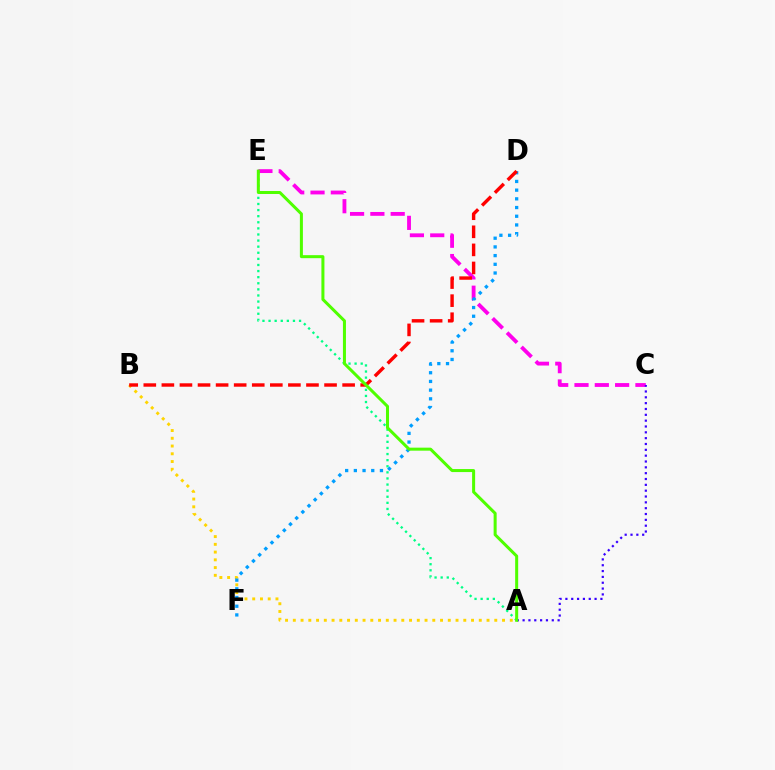{('C', 'E'): [{'color': '#ff00ed', 'line_style': 'dashed', 'thickness': 2.76}], ('A', 'E'): [{'color': '#00ff86', 'line_style': 'dotted', 'thickness': 1.66}, {'color': '#4fff00', 'line_style': 'solid', 'thickness': 2.17}], ('A', 'B'): [{'color': '#ffd500', 'line_style': 'dotted', 'thickness': 2.11}], ('A', 'C'): [{'color': '#3700ff', 'line_style': 'dotted', 'thickness': 1.59}], ('D', 'F'): [{'color': '#009eff', 'line_style': 'dotted', 'thickness': 2.36}], ('B', 'D'): [{'color': '#ff0000', 'line_style': 'dashed', 'thickness': 2.46}]}